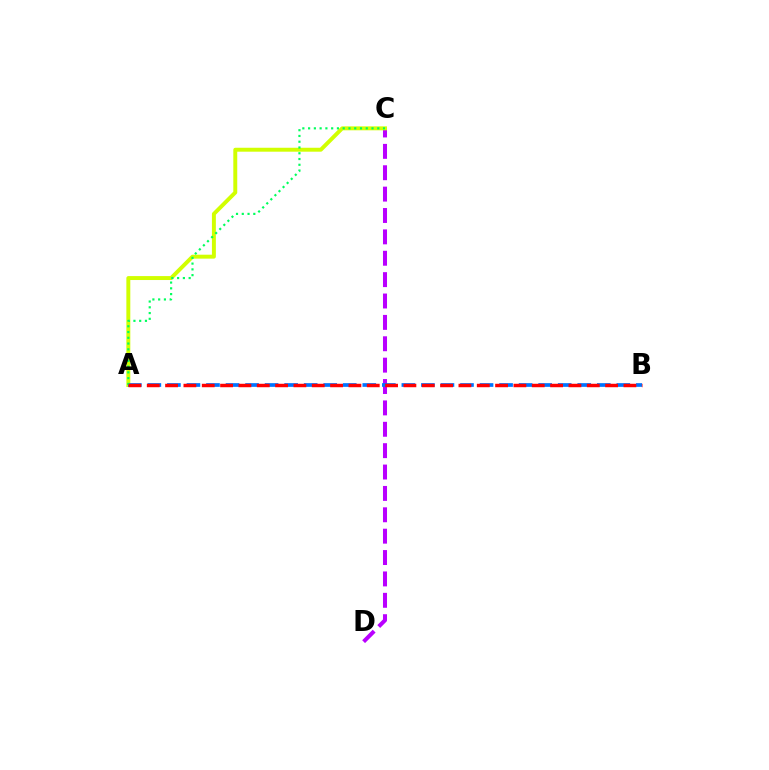{('C', 'D'): [{'color': '#b900ff', 'line_style': 'dashed', 'thickness': 2.9}], ('A', 'C'): [{'color': '#d1ff00', 'line_style': 'solid', 'thickness': 2.84}, {'color': '#00ff5c', 'line_style': 'dotted', 'thickness': 1.57}], ('A', 'B'): [{'color': '#0074ff', 'line_style': 'dashed', 'thickness': 2.65}, {'color': '#ff0000', 'line_style': 'dashed', 'thickness': 2.49}]}